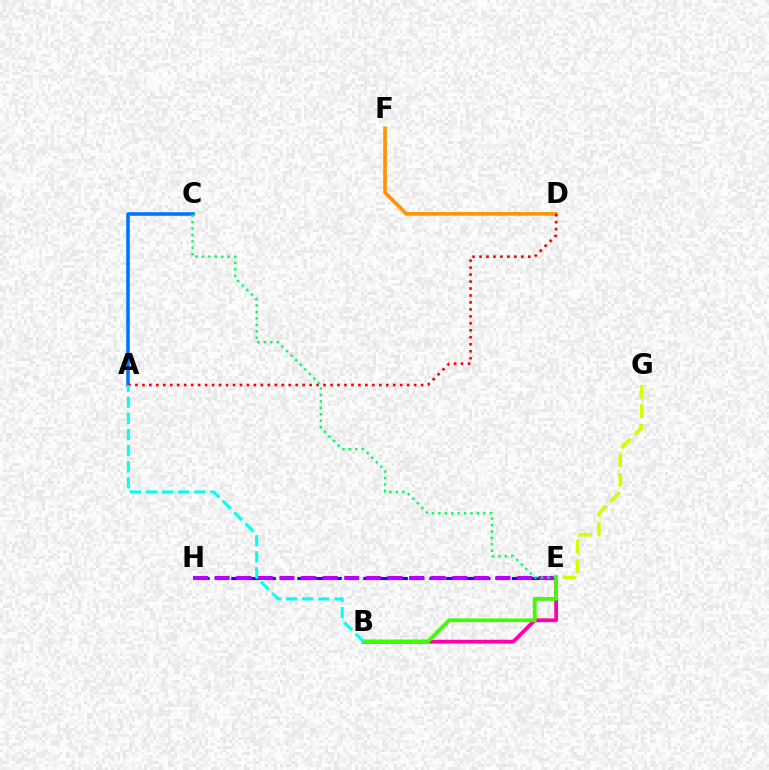{('A', 'C'): [{'color': '#0074ff', 'line_style': 'solid', 'thickness': 2.56}], ('E', 'G'): [{'color': '#d1ff00', 'line_style': 'dashed', 'thickness': 2.63}], ('E', 'H'): [{'color': '#2500ff', 'line_style': 'dashed', 'thickness': 2.24}, {'color': '#b900ff', 'line_style': 'dashed', 'thickness': 2.93}], ('B', 'E'): [{'color': '#ff00ac', 'line_style': 'solid', 'thickness': 2.72}, {'color': '#3dff00', 'line_style': 'solid', 'thickness': 2.67}], ('D', 'F'): [{'color': '#ff9400', 'line_style': 'solid', 'thickness': 2.63}], ('A', 'D'): [{'color': '#ff0000', 'line_style': 'dotted', 'thickness': 1.89}], ('A', 'B'): [{'color': '#00fff6', 'line_style': 'dashed', 'thickness': 2.19}], ('C', 'E'): [{'color': '#00ff5c', 'line_style': 'dotted', 'thickness': 1.75}]}